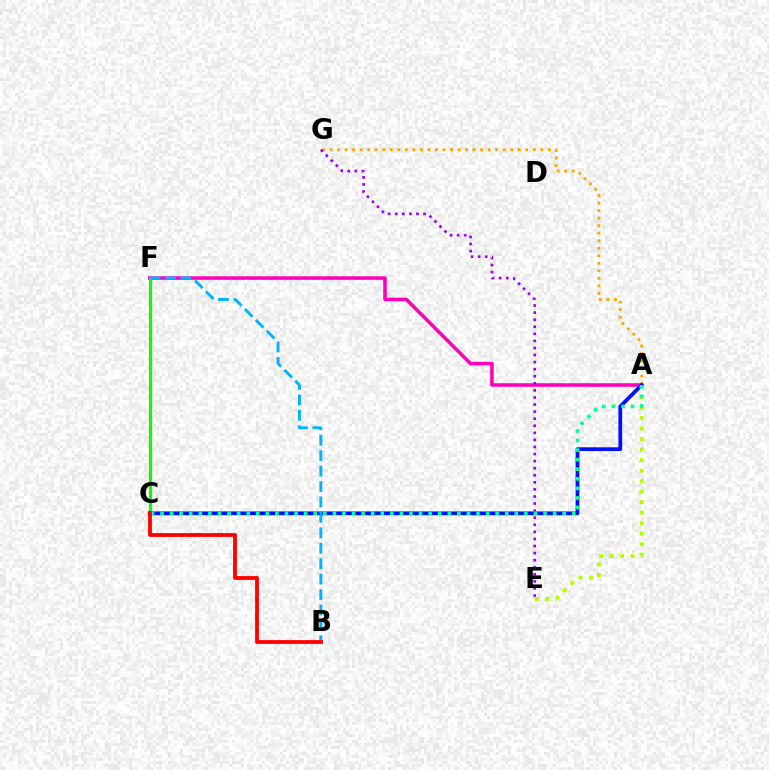{('A', 'F'): [{'color': '#ff00bd', 'line_style': 'solid', 'thickness': 2.56}], ('A', 'G'): [{'color': '#ffa500', 'line_style': 'dotted', 'thickness': 2.05}], ('A', 'C'): [{'color': '#0010ff', 'line_style': 'solid', 'thickness': 2.7}, {'color': '#00ff9d', 'line_style': 'dotted', 'thickness': 2.6}], ('C', 'F'): [{'color': '#08ff00', 'line_style': 'solid', 'thickness': 2.24}], ('A', 'E'): [{'color': '#b3ff00', 'line_style': 'dotted', 'thickness': 2.86}], ('B', 'F'): [{'color': '#00b5ff', 'line_style': 'dashed', 'thickness': 2.1}], ('E', 'G'): [{'color': '#9b00ff', 'line_style': 'dotted', 'thickness': 1.92}], ('B', 'C'): [{'color': '#ff0000', 'line_style': 'solid', 'thickness': 2.73}]}